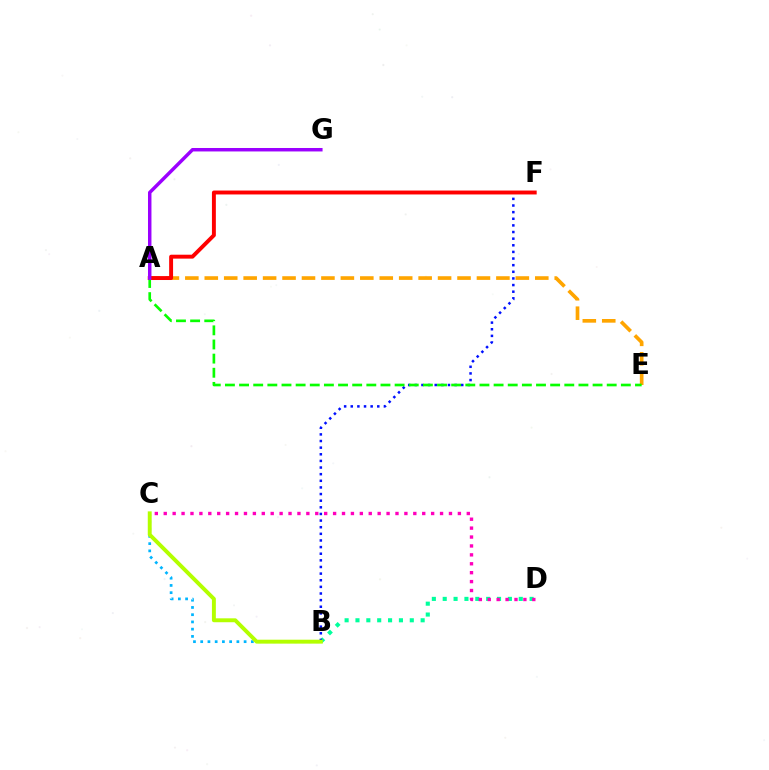{('B', 'D'): [{'color': '#00ff9d', 'line_style': 'dotted', 'thickness': 2.95}], ('B', 'C'): [{'color': '#00b5ff', 'line_style': 'dotted', 'thickness': 1.97}, {'color': '#b3ff00', 'line_style': 'solid', 'thickness': 2.82}], ('B', 'F'): [{'color': '#0010ff', 'line_style': 'dotted', 'thickness': 1.8}], ('C', 'D'): [{'color': '#ff00bd', 'line_style': 'dotted', 'thickness': 2.42}], ('A', 'E'): [{'color': '#ffa500', 'line_style': 'dashed', 'thickness': 2.64}, {'color': '#08ff00', 'line_style': 'dashed', 'thickness': 1.92}], ('A', 'F'): [{'color': '#ff0000', 'line_style': 'solid', 'thickness': 2.82}], ('A', 'G'): [{'color': '#9b00ff', 'line_style': 'solid', 'thickness': 2.49}]}